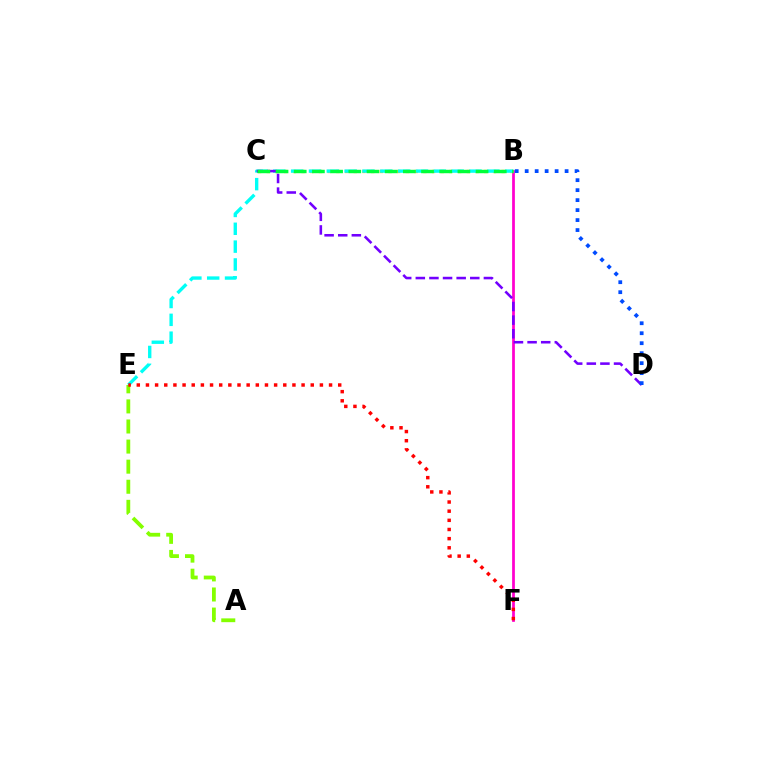{('B', 'F'): [{'color': '#ff00cf', 'line_style': 'solid', 'thickness': 1.98}], ('B', 'C'): [{'color': '#ffbd00', 'line_style': 'dotted', 'thickness': 2.36}, {'color': '#00ff39', 'line_style': 'dashed', 'thickness': 2.47}], ('A', 'E'): [{'color': '#84ff00', 'line_style': 'dashed', 'thickness': 2.73}], ('B', 'E'): [{'color': '#00fff6', 'line_style': 'dashed', 'thickness': 2.42}], ('E', 'F'): [{'color': '#ff0000', 'line_style': 'dotted', 'thickness': 2.49}], ('C', 'D'): [{'color': '#7200ff', 'line_style': 'dashed', 'thickness': 1.85}], ('B', 'D'): [{'color': '#004bff', 'line_style': 'dotted', 'thickness': 2.71}]}